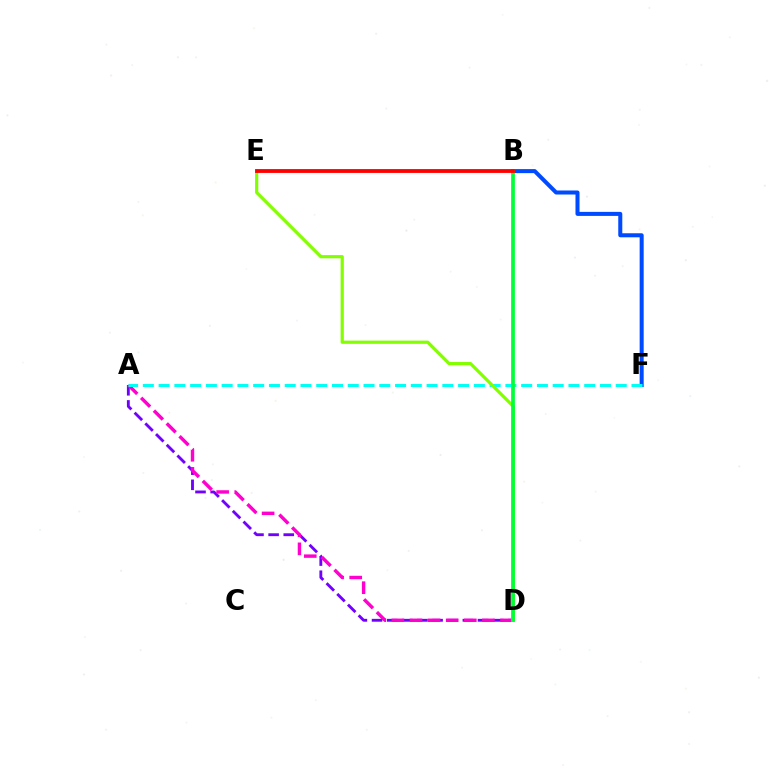{('A', 'D'): [{'color': '#7200ff', 'line_style': 'dashed', 'thickness': 2.06}, {'color': '#ff00cf', 'line_style': 'dashed', 'thickness': 2.46}], ('B', 'F'): [{'color': '#004bff', 'line_style': 'solid', 'thickness': 2.9}], ('A', 'F'): [{'color': '#00fff6', 'line_style': 'dashed', 'thickness': 2.14}], ('B', 'E'): [{'color': '#ffbd00', 'line_style': 'solid', 'thickness': 1.65}, {'color': '#ff0000', 'line_style': 'solid', 'thickness': 2.75}], ('D', 'E'): [{'color': '#84ff00', 'line_style': 'solid', 'thickness': 2.32}], ('B', 'D'): [{'color': '#00ff39', 'line_style': 'solid', 'thickness': 2.67}]}